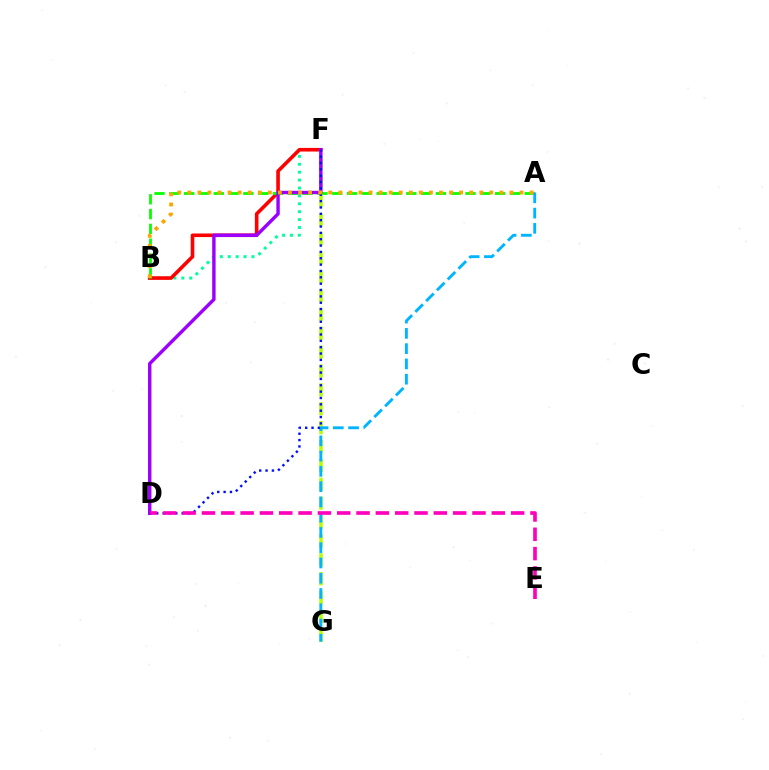{('B', 'F'): [{'color': '#00ff9d', 'line_style': 'dotted', 'thickness': 2.15}, {'color': '#ff0000', 'line_style': 'solid', 'thickness': 2.6}], ('F', 'G'): [{'color': '#b3ff00', 'line_style': 'dashed', 'thickness': 2.57}], ('A', 'B'): [{'color': '#08ff00', 'line_style': 'dashed', 'thickness': 2.01}, {'color': '#ffa500', 'line_style': 'dotted', 'thickness': 2.73}], ('A', 'G'): [{'color': '#00b5ff', 'line_style': 'dashed', 'thickness': 2.07}], ('D', 'F'): [{'color': '#9b00ff', 'line_style': 'solid', 'thickness': 2.45}, {'color': '#0010ff', 'line_style': 'dotted', 'thickness': 1.73}], ('D', 'E'): [{'color': '#ff00bd', 'line_style': 'dashed', 'thickness': 2.63}]}